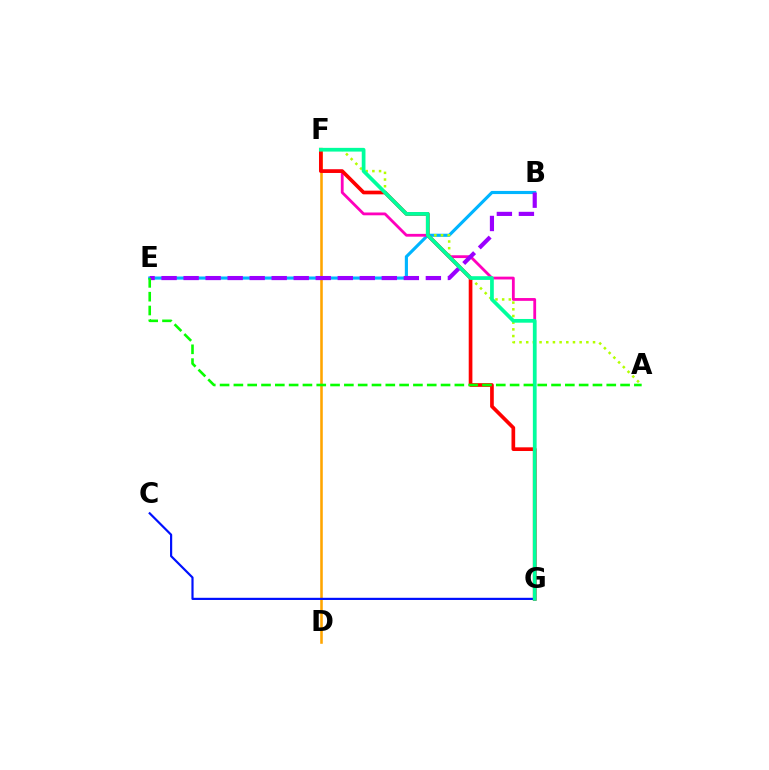{('B', 'E'): [{'color': '#00b5ff', 'line_style': 'solid', 'thickness': 2.25}, {'color': '#9b00ff', 'line_style': 'dashed', 'thickness': 2.99}], ('F', 'G'): [{'color': '#ff00bd', 'line_style': 'solid', 'thickness': 2.02}, {'color': '#ff0000', 'line_style': 'solid', 'thickness': 2.65}, {'color': '#00ff9d', 'line_style': 'solid', 'thickness': 2.68}], ('D', 'F'): [{'color': '#ffa500', 'line_style': 'solid', 'thickness': 1.85}], ('A', 'F'): [{'color': '#b3ff00', 'line_style': 'dotted', 'thickness': 1.82}], ('C', 'G'): [{'color': '#0010ff', 'line_style': 'solid', 'thickness': 1.57}], ('A', 'E'): [{'color': '#08ff00', 'line_style': 'dashed', 'thickness': 1.88}]}